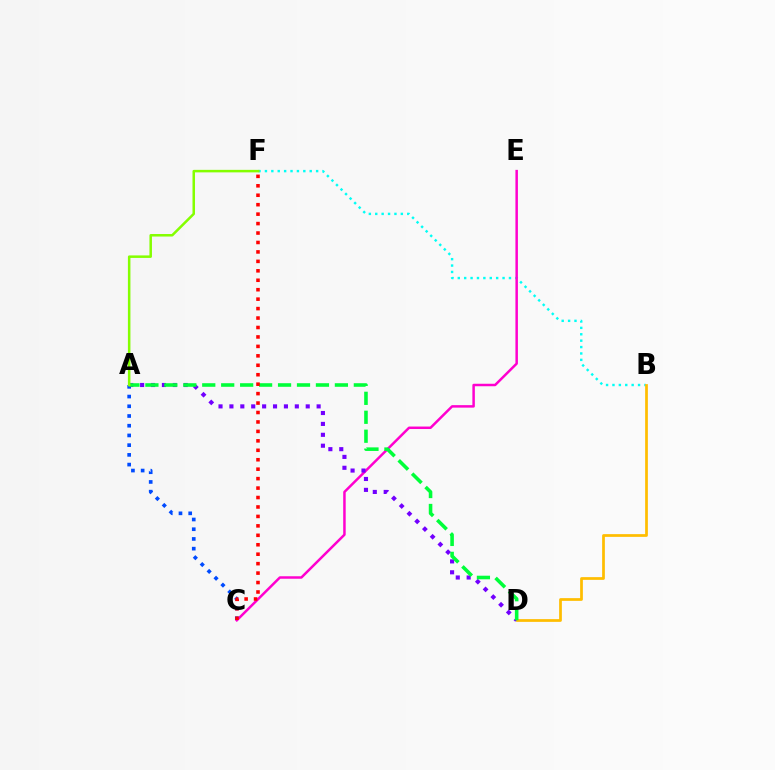{('B', 'F'): [{'color': '#00fff6', 'line_style': 'dotted', 'thickness': 1.74}], ('A', 'C'): [{'color': '#004bff', 'line_style': 'dotted', 'thickness': 2.64}], ('B', 'D'): [{'color': '#ffbd00', 'line_style': 'solid', 'thickness': 1.97}], ('C', 'E'): [{'color': '#ff00cf', 'line_style': 'solid', 'thickness': 1.79}], ('A', 'D'): [{'color': '#7200ff', 'line_style': 'dotted', 'thickness': 2.96}, {'color': '#00ff39', 'line_style': 'dashed', 'thickness': 2.57}], ('C', 'F'): [{'color': '#ff0000', 'line_style': 'dotted', 'thickness': 2.57}], ('A', 'F'): [{'color': '#84ff00', 'line_style': 'solid', 'thickness': 1.81}]}